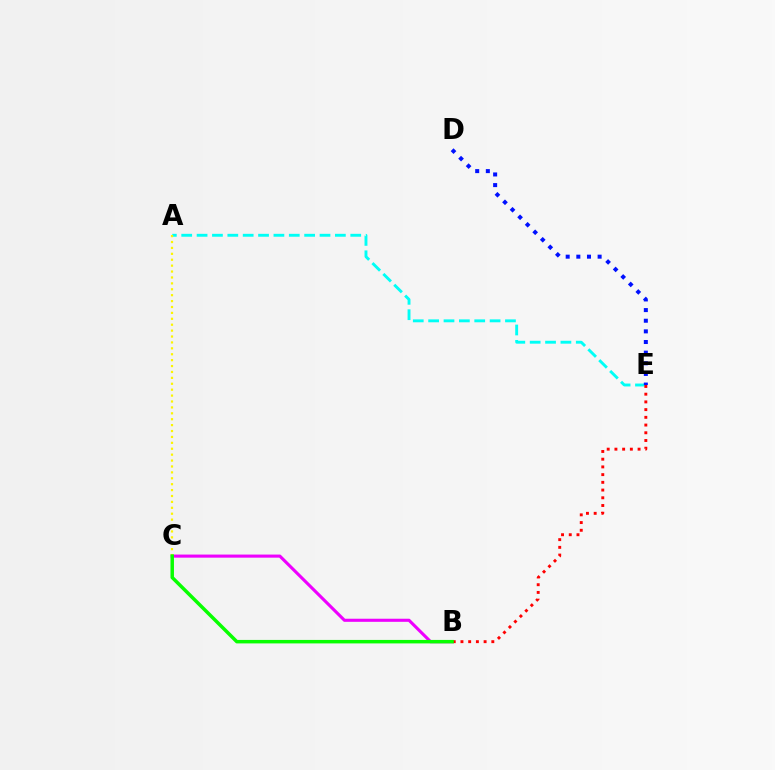{('A', 'E'): [{'color': '#00fff6', 'line_style': 'dashed', 'thickness': 2.09}], ('B', 'C'): [{'color': '#ee00ff', 'line_style': 'solid', 'thickness': 2.23}, {'color': '#08ff00', 'line_style': 'solid', 'thickness': 2.51}], ('D', 'E'): [{'color': '#0010ff', 'line_style': 'dotted', 'thickness': 2.89}], ('B', 'E'): [{'color': '#ff0000', 'line_style': 'dotted', 'thickness': 2.1}], ('A', 'C'): [{'color': '#fcf500', 'line_style': 'dotted', 'thickness': 1.6}]}